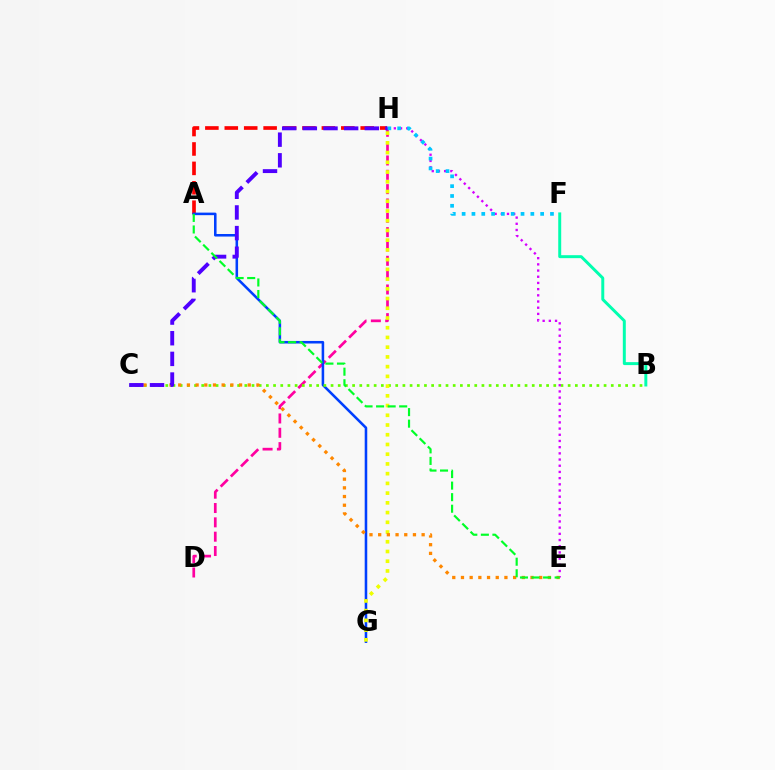{('D', 'H'): [{'color': '#ff00a0', 'line_style': 'dashed', 'thickness': 1.95}], ('A', 'H'): [{'color': '#ff0000', 'line_style': 'dashed', 'thickness': 2.64}], ('A', 'G'): [{'color': '#003fff', 'line_style': 'solid', 'thickness': 1.84}], ('B', 'F'): [{'color': '#00ffaf', 'line_style': 'solid', 'thickness': 2.14}], ('B', 'C'): [{'color': '#66ff00', 'line_style': 'dotted', 'thickness': 1.95}], ('E', 'H'): [{'color': '#d600ff', 'line_style': 'dotted', 'thickness': 1.68}], ('F', 'H'): [{'color': '#00c7ff', 'line_style': 'dotted', 'thickness': 2.67}], ('G', 'H'): [{'color': '#eeff00', 'line_style': 'dotted', 'thickness': 2.64}], ('C', 'E'): [{'color': '#ff8800', 'line_style': 'dotted', 'thickness': 2.36}], ('C', 'H'): [{'color': '#4f00ff', 'line_style': 'dashed', 'thickness': 2.81}], ('A', 'E'): [{'color': '#00ff27', 'line_style': 'dashed', 'thickness': 1.57}]}